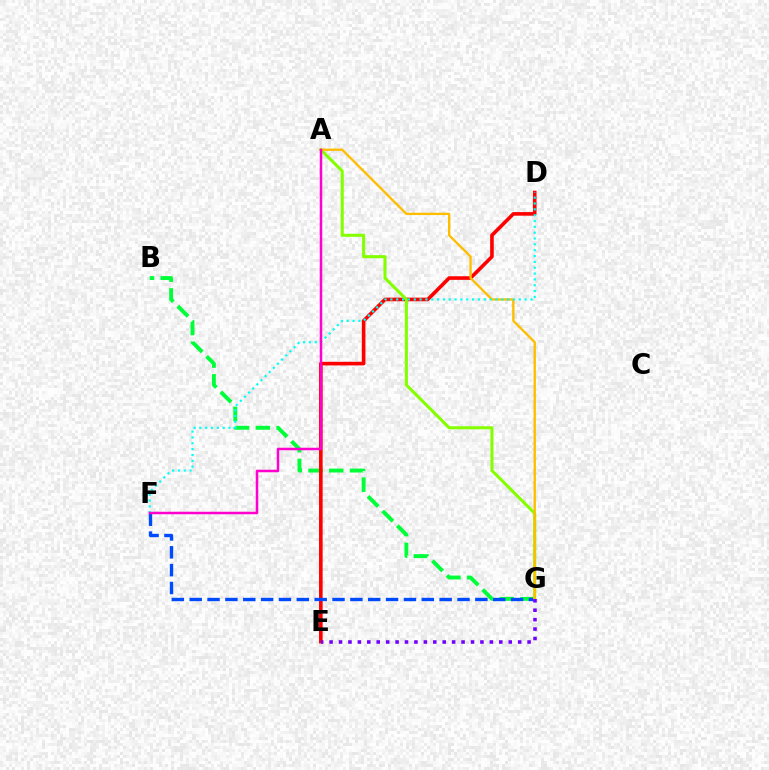{('B', 'G'): [{'color': '#00ff39', 'line_style': 'dashed', 'thickness': 2.82}], ('D', 'E'): [{'color': '#ff0000', 'line_style': 'solid', 'thickness': 2.6}], ('F', 'G'): [{'color': '#004bff', 'line_style': 'dashed', 'thickness': 2.43}], ('A', 'G'): [{'color': '#84ff00', 'line_style': 'solid', 'thickness': 2.2}, {'color': '#ffbd00', 'line_style': 'solid', 'thickness': 1.68}], ('D', 'F'): [{'color': '#00fff6', 'line_style': 'dotted', 'thickness': 1.59}], ('A', 'F'): [{'color': '#ff00cf', 'line_style': 'solid', 'thickness': 1.8}], ('E', 'G'): [{'color': '#7200ff', 'line_style': 'dotted', 'thickness': 2.56}]}